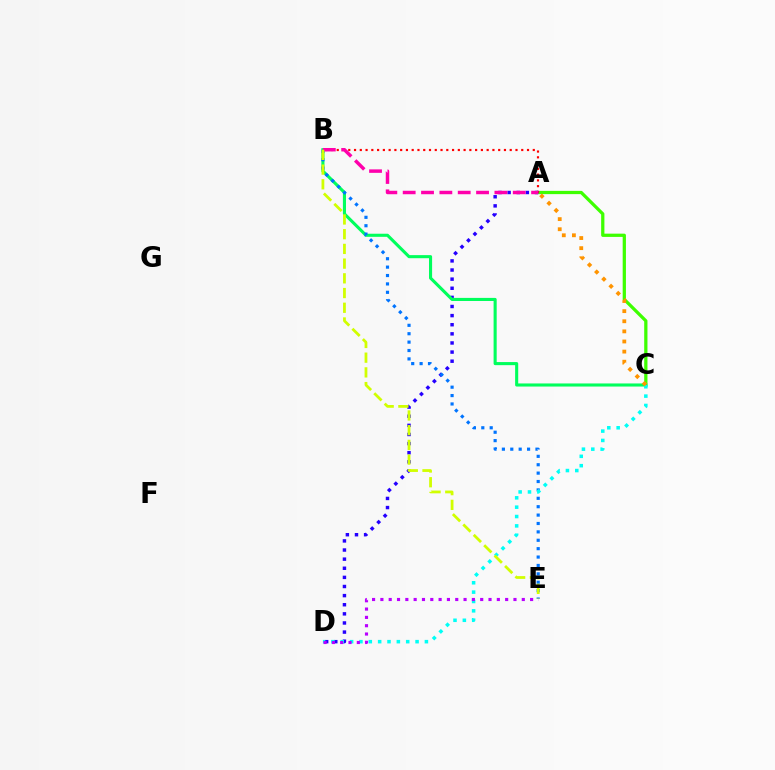{('A', 'C'): [{'color': '#3dff00', 'line_style': 'solid', 'thickness': 2.34}, {'color': '#ff9400', 'line_style': 'dotted', 'thickness': 2.75}], ('A', 'B'): [{'color': '#ff0000', 'line_style': 'dotted', 'thickness': 1.57}, {'color': '#ff00ac', 'line_style': 'dashed', 'thickness': 2.49}], ('A', 'D'): [{'color': '#2500ff', 'line_style': 'dotted', 'thickness': 2.48}], ('B', 'C'): [{'color': '#00ff5c', 'line_style': 'solid', 'thickness': 2.23}], ('B', 'E'): [{'color': '#0074ff', 'line_style': 'dotted', 'thickness': 2.28}, {'color': '#d1ff00', 'line_style': 'dashed', 'thickness': 2.0}], ('C', 'D'): [{'color': '#00fff6', 'line_style': 'dotted', 'thickness': 2.54}], ('D', 'E'): [{'color': '#b900ff', 'line_style': 'dotted', 'thickness': 2.26}]}